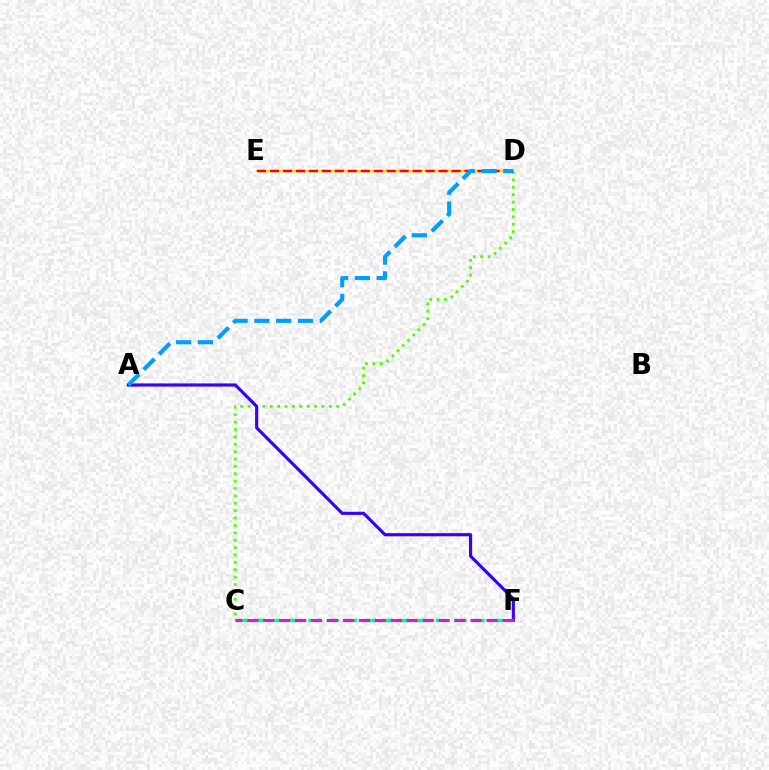{('D', 'E'): [{'color': '#ffd500', 'line_style': 'solid', 'thickness': 1.77}, {'color': '#ff0000', 'line_style': 'dashed', 'thickness': 1.76}], ('C', 'D'): [{'color': '#4fff00', 'line_style': 'dotted', 'thickness': 2.01}], ('A', 'F'): [{'color': '#3700ff', 'line_style': 'solid', 'thickness': 2.27}], ('A', 'D'): [{'color': '#009eff', 'line_style': 'dashed', 'thickness': 2.96}], ('C', 'F'): [{'color': '#00ff86', 'line_style': 'dashed', 'thickness': 2.47}, {'color': '#ff00ed', 'line_style': 'dashed', 'thickness': 2.17}]}